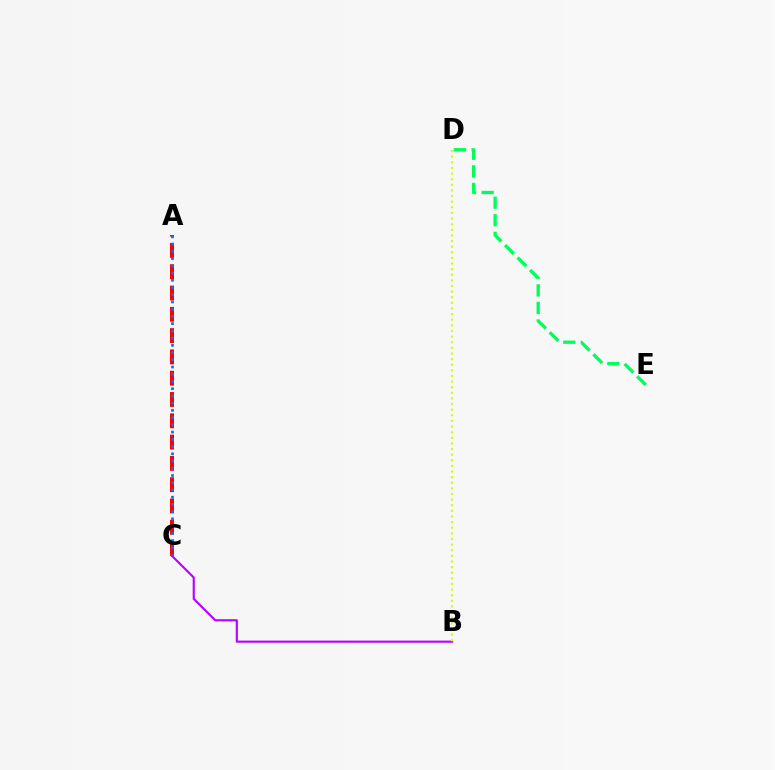{('A', 'C'): [{'color': '#ff0000', 'line_style': 'dashed', 'thickness': 2.89}, {'color': '#0074ff', 'line_style': 'dotted', 'thickness': 1.96}], ('B', 'C'): [{'color': '#b900ff', 'line_style': 'solid', 'thickness': 1.53}], ('D', 'E'): [{'color': '#00ff5c', 'line_style': 'dashed', 'thickness': 2.39}], ('B', 'D'): [{'color': '#d1ff00', 'line_style': 'dotted', 'thickness': 1.53}]}